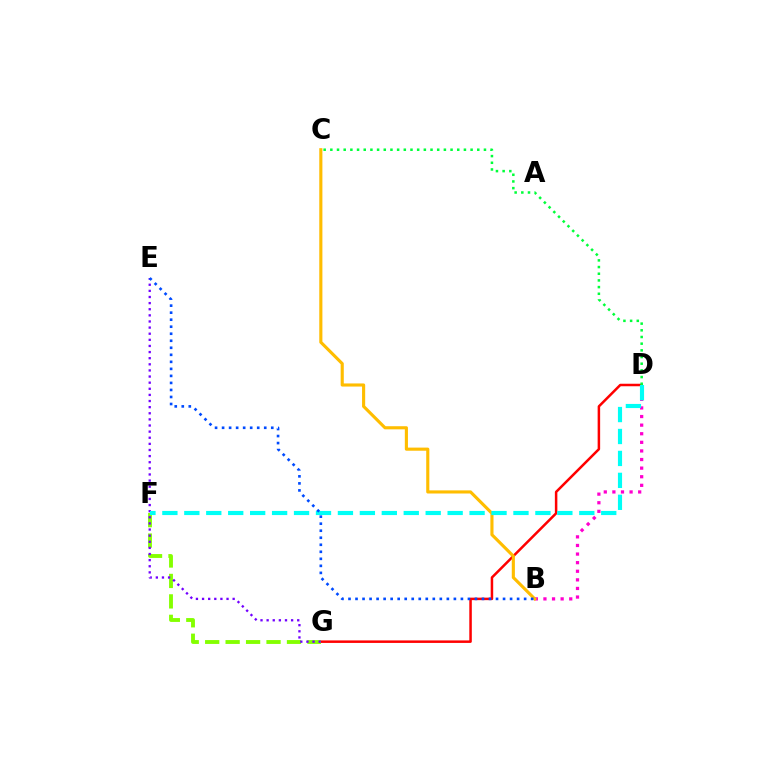{('D', 'G'): [{'color': '#ff0000', 'line_style': 'solid', 'thickness': 1.8}], ('F', 'G'): [{'color': '#84ff00', 'line_style': 'dashed', 'thickness': 2.78}], ('B', 'D'): [{'color': '#ff00cf', 'line_style': 'dotted', 'thickness': 2.34}], ('E', 'G'): [{'color': '#7200ff', 'line_style': 'dotted', 'thickness': 1.66}], ('B', 'C'): [{'color': '#ffbd00', 'line_style': 'solid', 'thickness': 2.25}], ('D', 'F'): [{'color': '#00fff6', 'line_style': 'dashed', 'thickness': 2.98}], ('B', 'E'): [{'color': '#004bff', 'line_style': 'dotted', 'thickness': 1.91}], ('C', 'D'): [{'color': '#00ff39', 'line_style': 'dotted', 'thickness': 1.81}]}